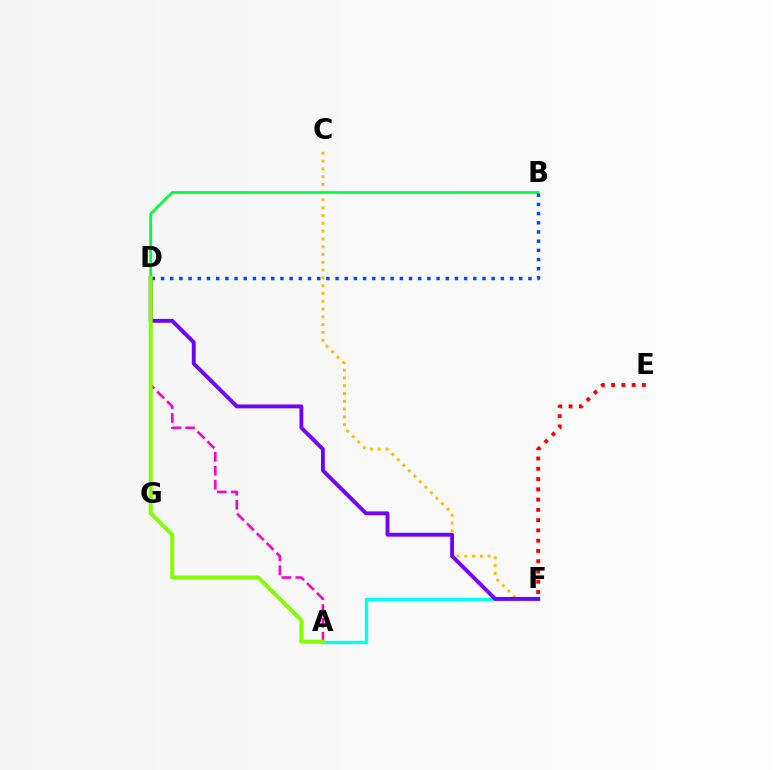{('A', 'F'): [{'color': '#00fff6', 'line_style': 'solid', 'thickness': 2.41}], ('C', 'F'): [{'color': '#ffbd00', 'line_style': 'dotted', 'thickness': 2.12}], ('D', 'F'): [{'color': '#7200ff', 'line_style': 'solid', 'thickness': 2.77}], ('B', 'D'): [{'color': '#00ff39', 'line_style': 'solid', 'thickness': 1.97}, {'color': '#004bff', 'line_style': 'dotted', 'thickness': 2.5}], ('A', 'D'): [{'color': '#ff00cf', 'line_style': 'dashed', 'thickness': 1.89}, {'color': '#84ff00', 'line_style': 'solid', 'thickness': 2.85}], ('E', 'F'): [{'color': '#ff0000', 'line_style': 'dotted', 'thickness': 2.79}]}